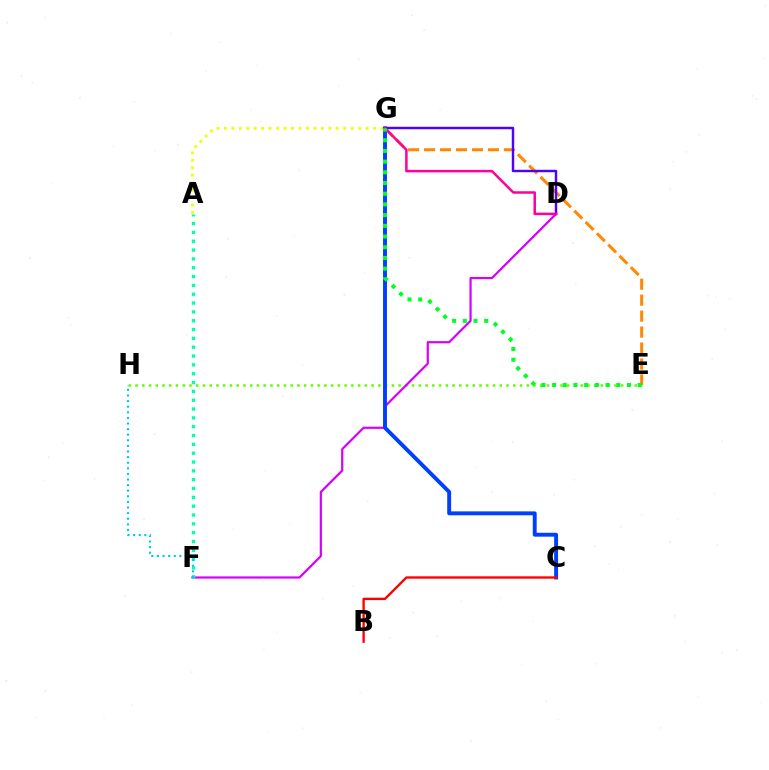{('E', 'H'): [{'color': '#66ff00', 'line_style': 'dotted', 'thickness': 1.83}], ('D', 'F'): [{'color': '#d600ff', 'line_style': 'solid', 'thickness': 1.59}], ('A', 'G'): [{'color': '#eeff00', 'line_style': 'dotted', 'thickness': 2.03}], ('E', 'G'): [{'color': '#ff8800', 'line_style': 'dashed', 'thickness': 2.17}, {'color': '#00ff27', 'line_style': 'dotted', 'thickness': 2.91}], ('C', 'G'): [{'color': '#003fff', 'line_style': 'solid', 'thickness': 2.81}], ('D', 'G'): [{'color': '#4f00ff', 'line_style': 'solid', 'thickness': 1.75}, {'color': '#ff00a0', 'line_style': 'solid', 'thickness': 1.81}], ('B', 'C'): [{'color': '#ff0000', 'line_style': 'solid', 'thickness': 1.69}], ('A', 'F'): [{'color': '#00ffaf', 'line_style': 'dotted', 'thickness': 2.4}], ('F', 'H'): [{'color': '#00c7ff', 'line_style': 'dotted', 'thickness': 1.52}]}